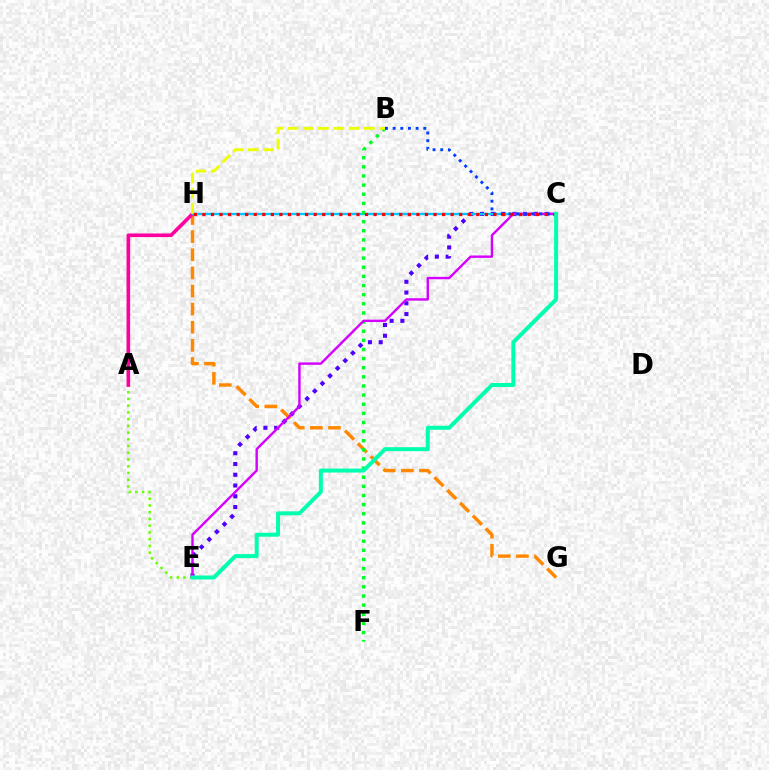{('A', 'E'): [{'color': '#66ff00', 'line_style': 'dotted', 'thickness': 1.83}], ('C', 'E'): [{'color': '#4f00ff', 'line_style': 'dotted', 'thickness': 2.93}, {'color': '#d600ff', 'line_style': 'solid', 'thickness': 1.73}, {'color': '#00ffaf', 'line_style': 'solid', 'thickness': 2.87}], ('G', 'H'): [{'color': '#ff8800', 'line_style': 'dashed', 'thickness': 2.46}], ('A', 'H'): [{'color': '#ff00a0', 'line_style': 'solid', 'thickness': 2.61}], ('C', 'H'): [{'color': '#00c7ff', 'line_style': 'solid', 'thickness': 1.73}, {'color': '#ff0000', 'line_style': 'dotted', 'thickness': 2.33}], ('B', 'F'): [{'color': '#00ff27', 'line_style': 'dotted', 'thickness': 2.48}], ('B', 'H'): [{'color': '#eeff00', 'line_style': 'dashed', 'thickness': 2.08}], ('B', 'C'): [{'color': '#003fff', 'line_style': 'dotted', 'thickness': 2.08}]}